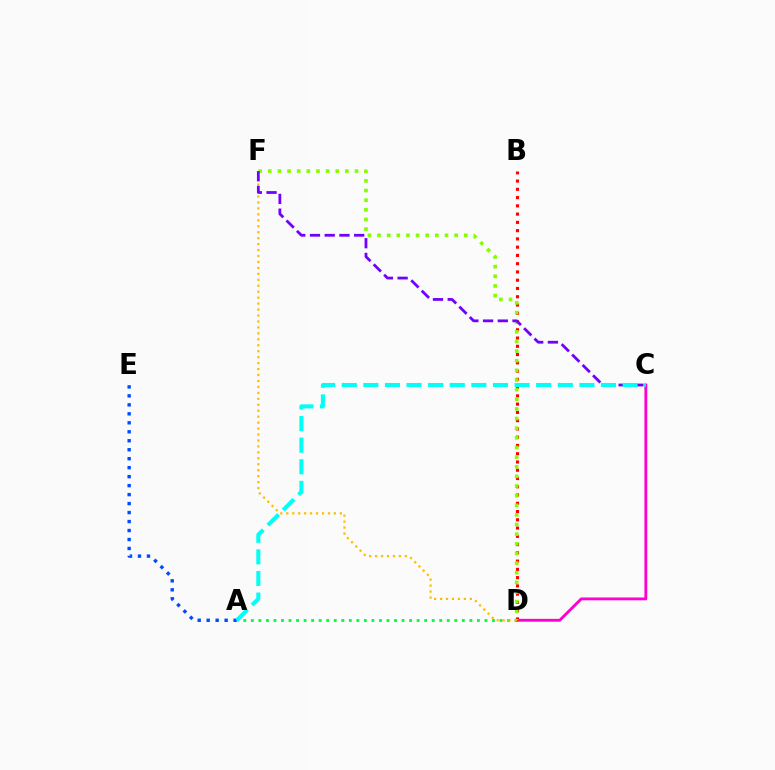{('A', 'D'): [{'color': '#00ff39', 'line_style': 'dotted', 'thickness': 2.05}], ('C', 'D'): [{'color': '#ff00cf', 'line_style': 'solid', 'thickness': 2.05}], ('B', 'D'): [{'color': '#ff0000', 'line_style': 'dotted', 'thickness': 2.24}], ('D', 'F'): [{'color': '#ffbd00', 'line_style': 'dotted', 'thickness': 1.62}, {'color': '#84ff00', 'line_style': 'dotted', 'thickness': 2.62}], ('A', 'E'): [{'color': '#004bff', 'line_style': 'dotted', 'thickness': 2.44}], ('C', 'F'): [{'color': '#7200ff', 'line_style': 'dashed', 'thickness': 2.0}], ('A', 'C'): [{'color': '#00fff6', 'line_style': 'dashed', 'thickness': 2.93}]}